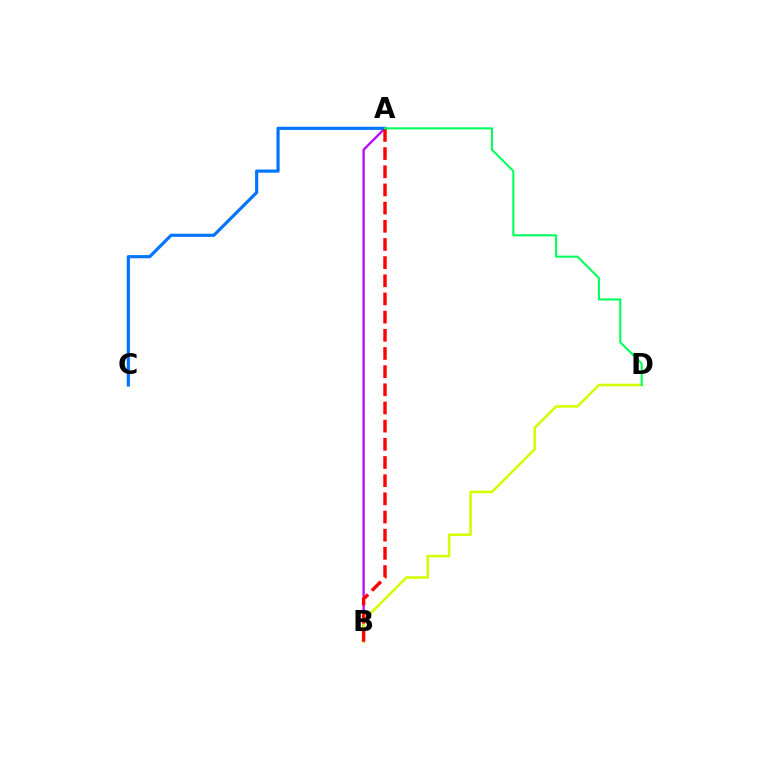{('A', 'B'): [{'color': '#b900ff', 'line_style': 'solid', 'thickness': 1.62}, {'color': '#ff0000', 'line_style': 'dashed', 'thickness': 2.47}], ('A', 'C'): [{'color': '#0074ff', 'line_style': 'solid', 'thickness': 2.28}], ('B', 'D'): [{'color': '#d1ff00', 'line_style': 'solid', 'thickness': 1.85}], ('A', 'D'): [{'color': '#00ff5c', 'line_style': 'solid', 'thickness': 1.5}]}